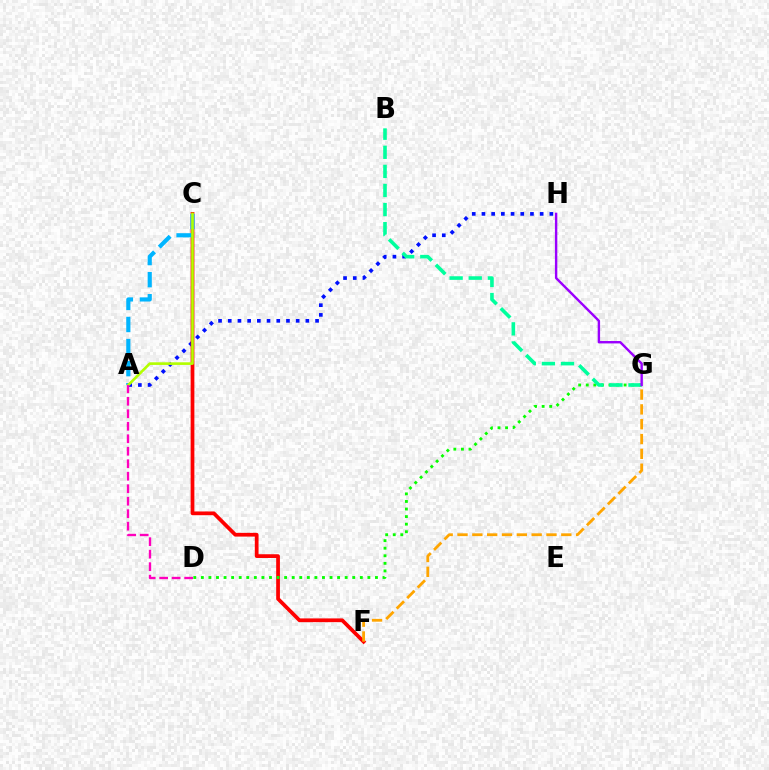{('A', 'H'): [{'color': '#0010ff', 'line_style': 'dotted', 'thickness': 2.64}], ('C', 'F'): [{'color': '#ff0000', 'line_style': 'solid', 'thickness': 2.69}], ('A', 'C'): [{'color': '#00b5ff', 'line_style': 'dashed', 'thickness': 3.0}, {'color': '#b3ff00', 'line_style': 'solid', 'thickness': 1.91}], ('D', 'G'): [{'color': '#08ff00', 'line_style': 'dotted', 'thickness': 2.06}], ('A', 'D'): [{'color': '#ff00bd', 'line_style': 'dashed', 'thickness': 1.7}], ('B', 'G'): [{'color': '#00ff9d', 'line_style': 'dashed', 'thickness': 2.59}], ('F', 'G'): [{'color': '#ffa500', 'line_style': 'dashed', 'thickness': 2.01}], ('G', 'H'): [{'color': '#9b00ff', 'line_style': 'solid', 'thickness': 1.73}]}